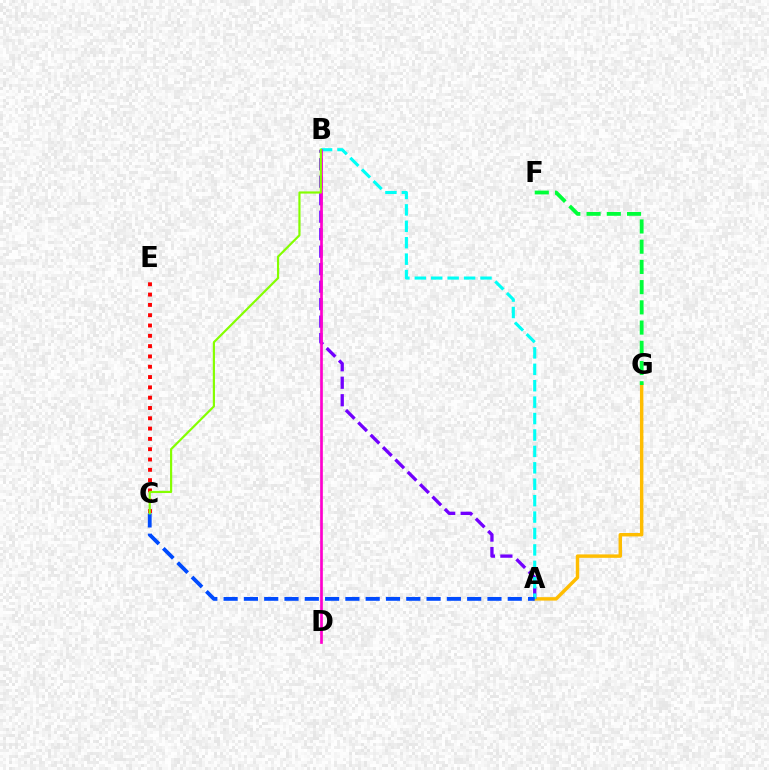{('C', 'E'): [{'color': '#ff0000', 'line_style': 'dotted', 'thickness': 2.8}], ('A', 'G'): [{'color': '#ffbd00', 'line_style': 'solid', 'thickness': 2.47}], ('A', 'B'): [{'color': '#7200ff', 'line_style': 'dashed', 'thickness': 2.38}, {'color': '#00fff6', 'line_style': 'dashed', 'thickness': 2.23}], ('A', 'C'): [{'color': '#004bff', 'line_style': 'dashed', 'thickness': 2.76}], ('F', 'G'): [{'color': '#00ff39', 'line_style': 'dashed', 'thickness': 2.75}], ('B', 'D'): [{'color': '#ff00cf', 'line_style': 'solid', 'thickness': 1.93}], ('B', 'C'): [{'color': '#84ff00', 'line_style': 'solid', 'thickness': 1.57}]}